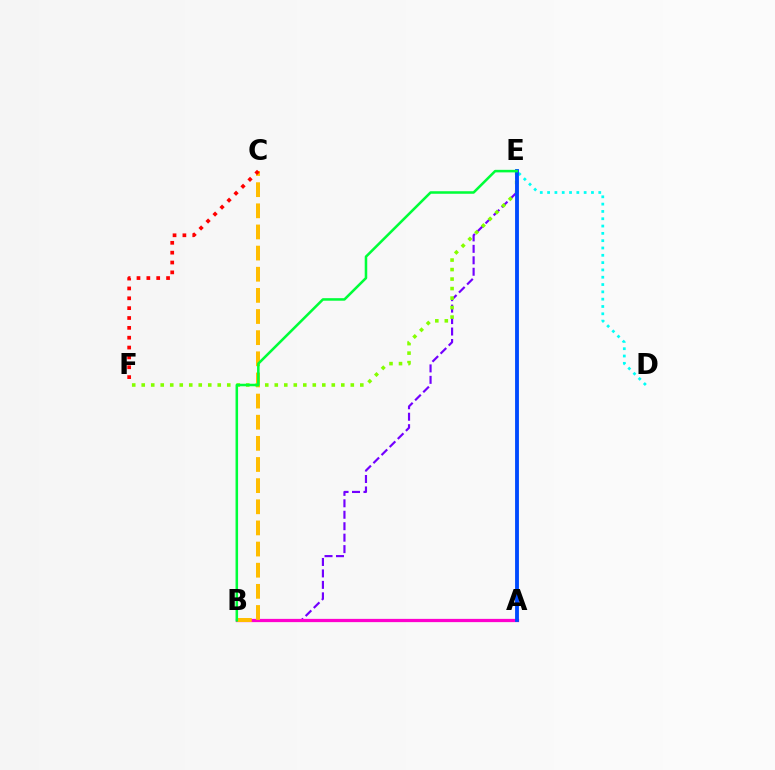{('B', 'E'): [{'color': '#7200ff', 'line_style': 'dashed', 'thickness': 1.56}, {'color': '#00ff39', 'line_style': 'solid', 'thickness': 1.83}], ('D', 'E'): [{'color': '#00fff6', 'line_style': 'dotted', 'thickness': 1.99}], ('A', 'B'): [{'color': '#ff00cf', 'line_style': 'solid', 'thickness': 2.34}], ('B', 'C'): [{'color': '#ffbd00', 'line_style': 'dashed', 'thickness': 2.87}], ('E', 'F'): [{'color': '#84ff00', 'line_style': 'dotted', 'thickness': 2.58}], ('C', 'F'): [{'color': '#ff0000', 'line_style': 'dotted', 'thickness': 2.68}], ('A', 'E'): [{'color': '#004bff', 'line_style': 'solid', 'thickness': 2.77}]}